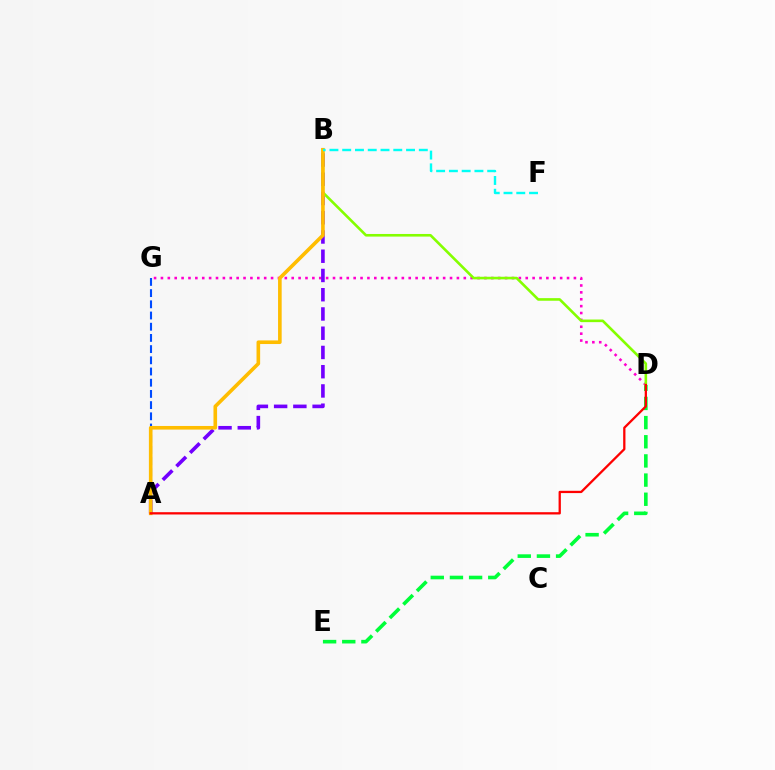{('D', 'E'): [{'color': '#00ff39', 'line_style': 'dashed', 'thickness': 2.6}], ('D', 'G'): [{'color': '#ff00cf', 'line_style': 'dotted', 'thickness': 1.87}], ('A', 'G'): [{'color': '#004bff', 'line_style': 'dashed', 'thickness': 1.52}], ('A', 'B'): [{'color': '#7200ff', 'line_style': 'dashed', 'thickness': 2.61}, {'color': '#ffbd00', 'line_style': 'solid', 'thickness': 2.61}], ('B', 'D'): [{'color': '#84ff00', 'line_style': 'solid', 'thickness': 1.88}], ('A', 'D'): [{'color': '#ff0000', 'line_style': 'solid', 'thickness': 1.65}], ('B', 'F'): [{'color': '#00fff6', 'line_style': 'dashed', 'thickness': 1.73}]}